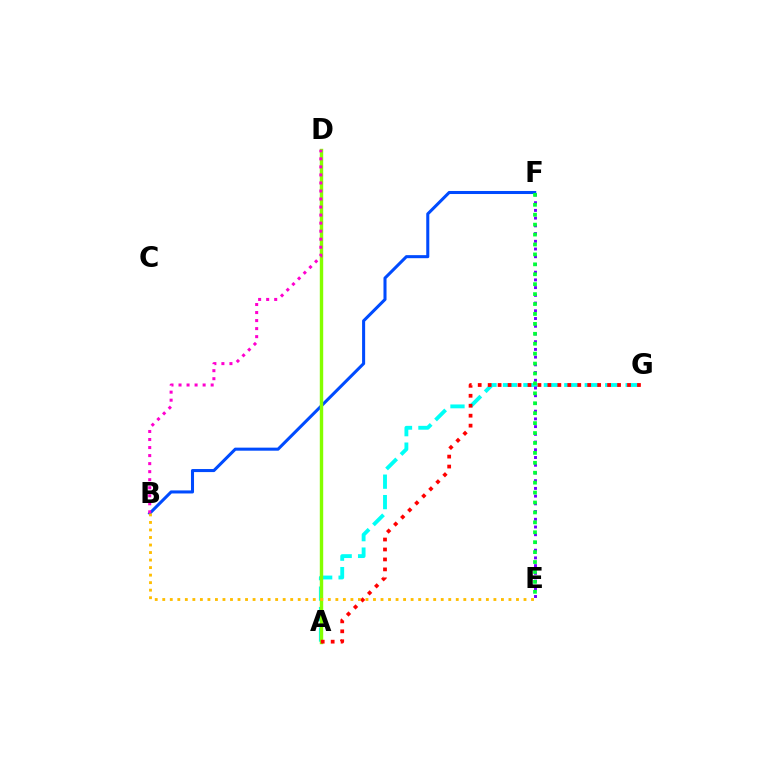{('A', 'G'): [{'color': '#00fff6', 'line_style': 'dashed', 'thickness': 2.78}, {'color': '#ff0000', 'line_style': 'dotted', 'thickness': 2.7}], ('B', 'F'): [{'color': '#004bff', 'line_style': 'solid', 'thickness': 2.2}], ('A', 'D'): [{'color': '#84ff00', 'line_style': 'solid', 'thickness': 2.45}], ('B', 'D'): [{'color': '#ff00cf', 'line_style': 'dotted', 'thickness': 2.18}], ('B', 'E'): [{'color': '#ffbd00', 'line_style': 'dotted', 'thickness': 2.04}], ('E', 'F'): [{'color': '#7200ff', 'line_style': 'dotted', 'thickness': 2.1}, {'color': '#00ff39', 'line_style': 'dotted', 'thickness': 2.7}]}